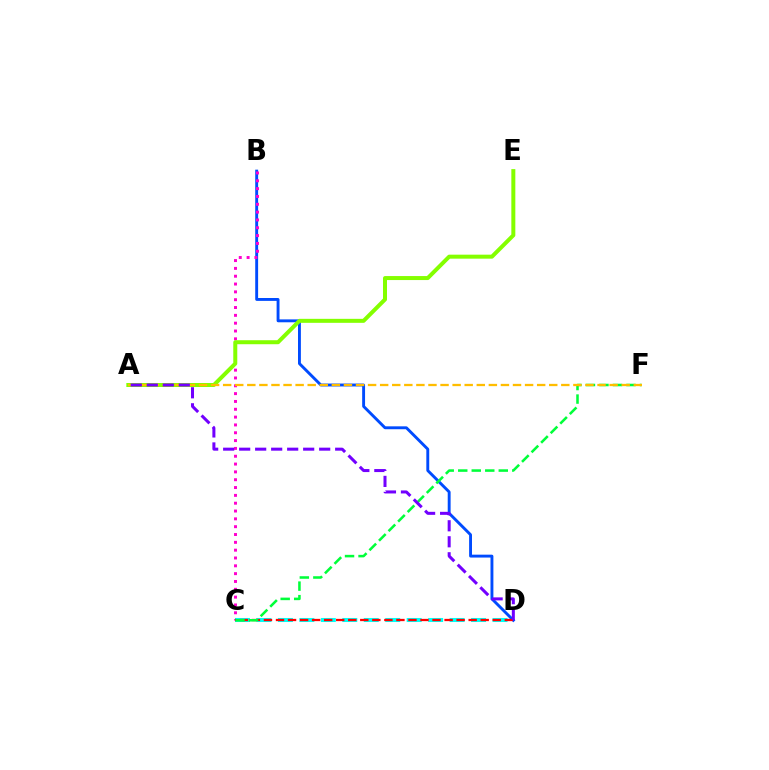{('B', 'D'): [{'color': '#004bff', 'line_style': 'solid', 'thickness': 2.08}], ('C', 'D'): [{'color': '#00fff6', 'line_style': 'dashed', 'thickness': 2.92}, {'color': '#ff0000', 'line_style': 'dashed', 'thickness': 1.64}], ('B', 'C'): [{'color': '#ff00cf', 'line_style': 'dotted', 'thickness': 2.13}], ('A', 'E'): [{'color': '#84ff00', 'line_style': 'solid', 'thickness': 2.88}], ('C', 'F'): [{'color': '#00ff39', 'line_style': 'dashed', 'thickness': 1.84}], ('A', 'F'): [{'color': '#ffbd00', 'line_style': 'dashed', 'thickness': 1.64}], ('A', 'D'): [{'color': '#7200ff', 'line_style': 'dashed', 'thickness': 2.17}]}